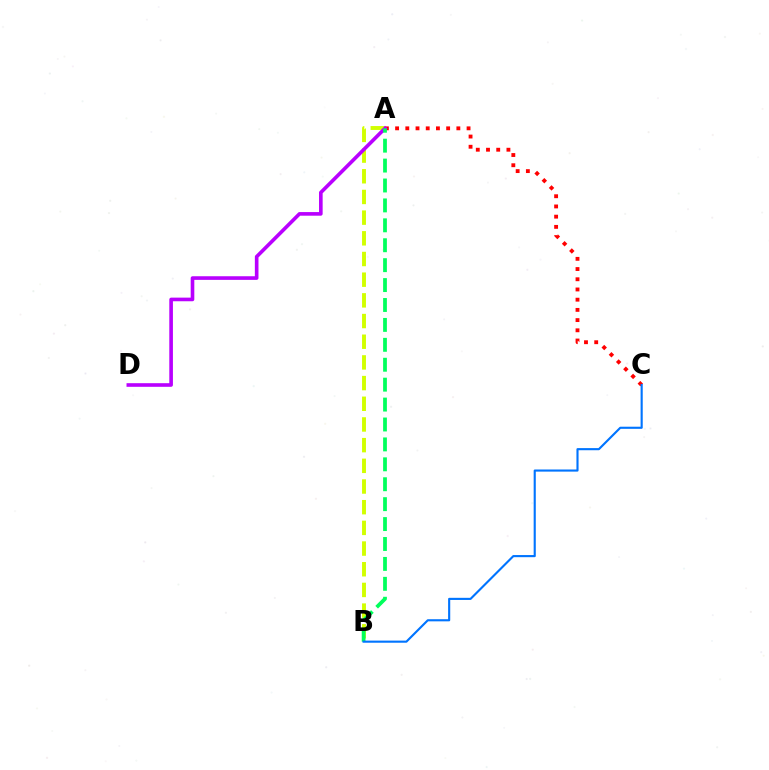{('A', 'B'): [{'color': '#d1ff00', 'line_style': 'dashed', 'thickness': 2.81}, {'color': '#00ff5c', 'line_style': 'dashed', 'thickness': 2.71}], ('A', 'C'): [{'color': '#ff0000', 'line_style': 'dotted', 'thickness': 2.77}], ('A', 'D'): [{'color': '#b900ff', 'line_style': 'solid', 'thickness': 2.61}], ('B', 'C'): [{'color': '#0074ff', 'line_style': 'solid', 'thickness': 1.53}]}